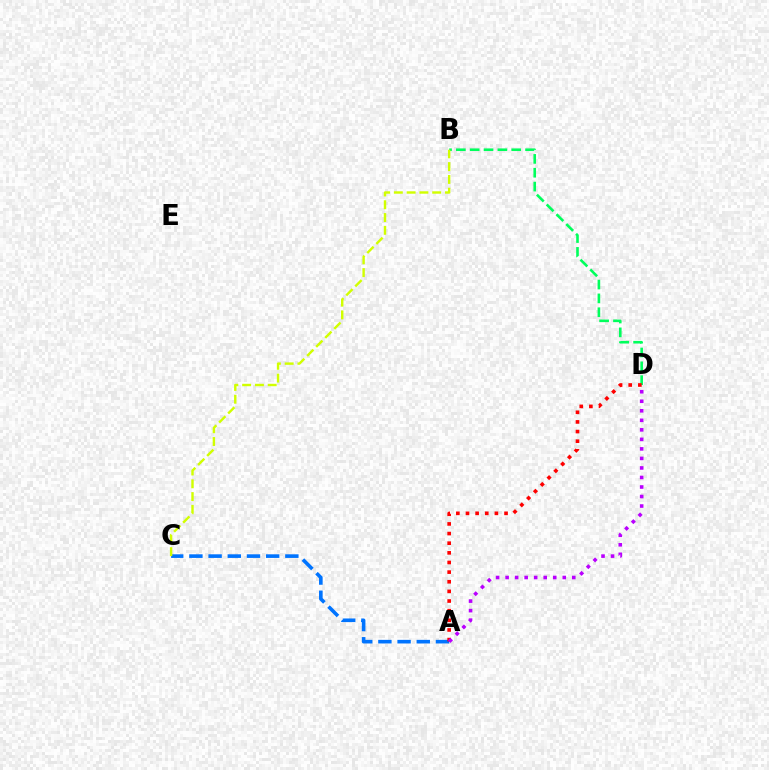{('B', 'D'): [{'color': '#00ff5c', 'line_style': 'dashed', 'thickness': 1.88}], ('A', 'C'): [{'color': '#0074ff', 'line_style': 'dashed', 'thickness': 2.61}], ('A', 'D'): [{'color': '#ff0000', 'line_style': 'dotted', 'thickness': 2.62}, {'color': '#b900ff', 'line_style': 'dotted', 'thickness': 2.59}], ('B', 'C'): [{'color': '#d1ff00', 'line_style': 'dashed', 'thickness': 1.74}]}